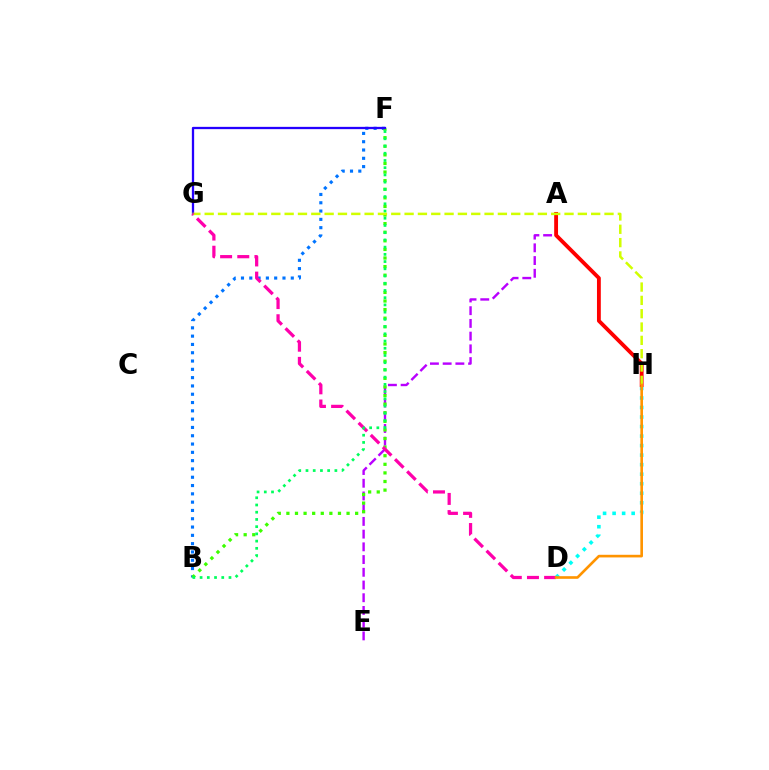{('D', 'H'): [{'color': '#00fff6', 'line_style': 'dotted', 'thickness': 2.59}, {'color': '#ff9400', 'line_style': 'solid', 'thickness': 1.9}], ('A', 'E'): [{'color': '#b900ff', 'line_style': 'dashed', 'thickness': 1.73}], ('B', 'F'): [{'color': '#0074ff', 'line_style': 'dotted', 'thickness': 2.26}, {'color': '#3dff00', 'line_style': 'dotted', 'thickness': 2.34}, {'color': '#00ff5c', 'line_style': 'dotted', 'thickness': 1.96}], ('F', 'G'): [{'color': '#2500ff', 'line_style': 'solid', 'thickness': 1.65}], ('A', 'H'): [{'color': '#ff0000', 'line_style': 'solid', 'thickness': 2.76}], ('G', 'H'): [{'color': '#d1ff00', 'line_style': 'dashed', 'thickness': 1.81}], ('D', 'G'): [{'color': '#ff00ac', 'line_style': 'dashed', 'thickness': 2.33}]}